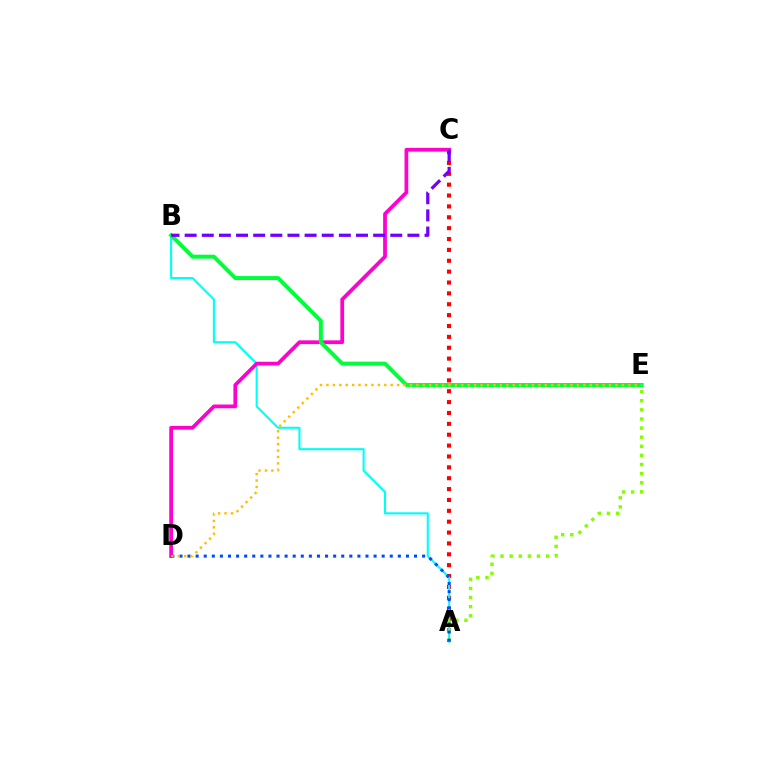{('A', 'C'): [{'color': '#ff0000', 'line_style': 'dotted', 'thickness': 2.95}], ('A', 'B'): [{'color': '#00fff6', 'line_style': 'solid', 'thickness': 1.51}], ('A', 'E'): [{'color': '#84ff00', 'line_style': 'dotted', 'thickness': 2.48}], ('C', 'D'): [{'color': '#ff00cf', 'line_style': 'solid', 'thickness': 2.69}], ('A', 'D'): [{'color': '#004bff', 'line_style': 'dotted', 'thickness': 2.2}], ('B', 'E'): [{'color': '#00ff39', 'line_style': 'solid', 'thickness': 2.86}], ('B', 'C'): [{'color': '#7200ff', 'line_style': 'dashed', 'thickness': 2.33}], ('D', 'E'): [{'color': '#ffbd00', 'line_style': 'dotted', 'thickness': 1.74}]}